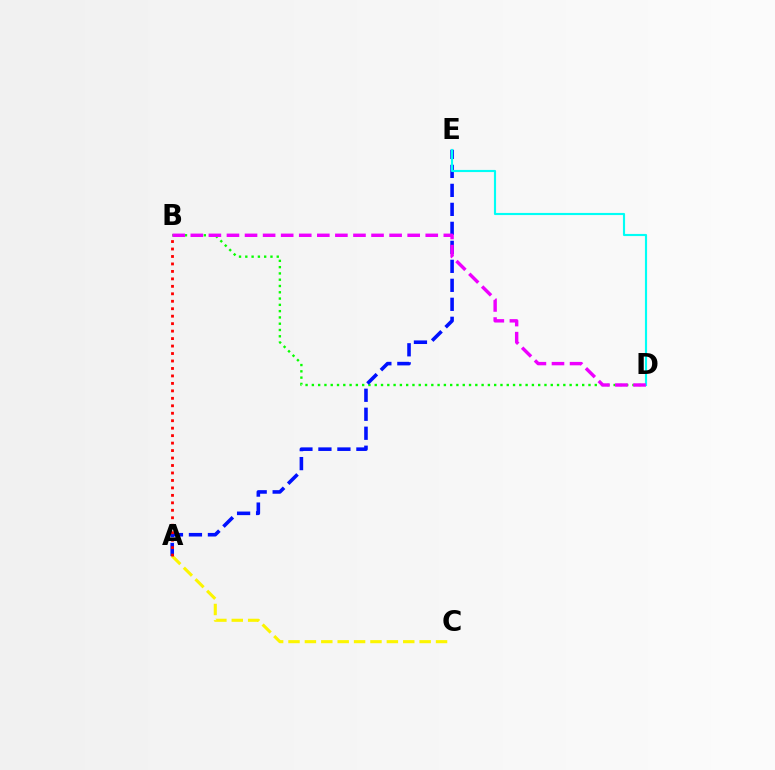{('B', 'D'): [{'color': '#08ff00', 'line_style': 'dotted', 'thickness': 1.71}, {'color': '#ee00ff', 'line_style': 'dashed', 'thickness': 2.46}], ('A', 'C'): [{'color': '#fcf500', 'line_style': 'dashed', 'thickness': 2.23}], ('A', 'E'): [{'color': '#0010ff', 'line_style': 'dashed', 'thickness': 2.58}], ('A', 'B'): [{'color': '#ff0000', 'line_style': 'dotted', 'thickness': 2.03}], ('D', 'E'): [{'color': '#00fff6', 'line_style': 'solid', 'thickness': 1.54}]}